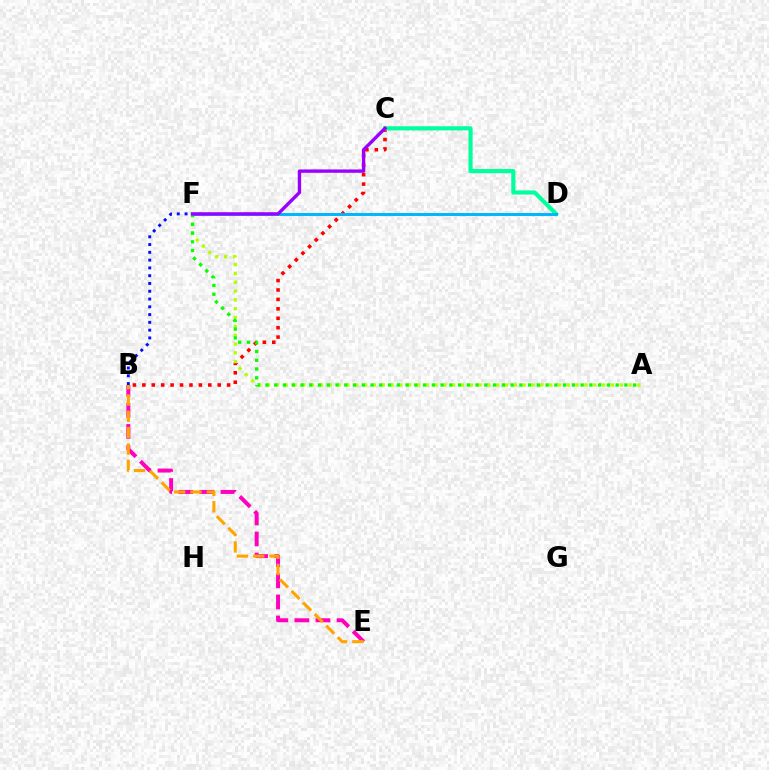{('B', 'C'): [{'color': '#ff0000', 'line_style': 'dotted', 'thickness': 2.56}], ('A', 'F'): [{'color': '#b3ff00', 'line_style': 'dotted', 'thickness': 2.4}, {'color': '#08ff00', 'line_style': 'dotted', 'thickness': 2.38}], ('C', 'D'): [{'color': '#00ff9d', 'line_style': 'solid', 'thickness': 2.98}], ('B', 'E'): [{'color': '#ff00bd', 'line_style': 'dashed', 'thickness': 2.86}, {'color': '#ffa500', 'line_style': 'dashed', 'thickness': 2.22}], ('B', 'F'): [{'color': '#0010ff', 'line_style': 'dotted', 'thickness': 2.11}], ('D', 'F'): [{'color': '#00b5ff', 'line_style': 'solid', 'thickness': 2.11}], ('C', 'F'): [{'color': '#9b00ff', 'line_style': 'solid', 'thickness': 2.42}]}